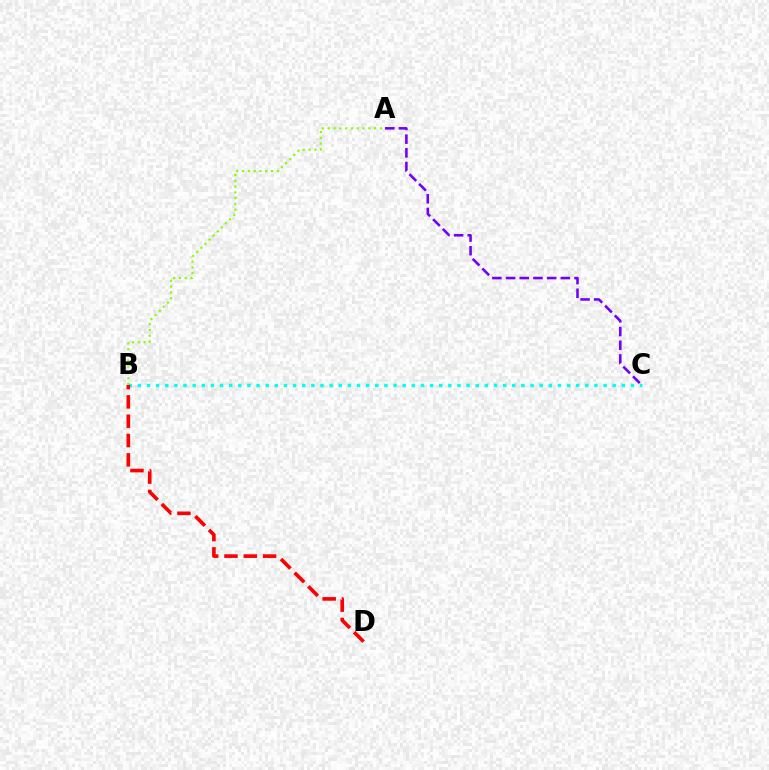{('A', 'B'): [{'color': '#84ff00', 'line_style': 'dotted', 'thickness': 1.58}], ('B', 'C'): [{'color': '#00fff6', 'line_style': 'dotted', 'thickness': 2.48}], ('A', 'C'): [{'color': '#7200ff', 'line_style': 'dashed', 'thickness': 1.86}], ('B', 'D'): [{'color': '#ff0000', 'line_style': 'dashed', 'thickness': 2.62}]}